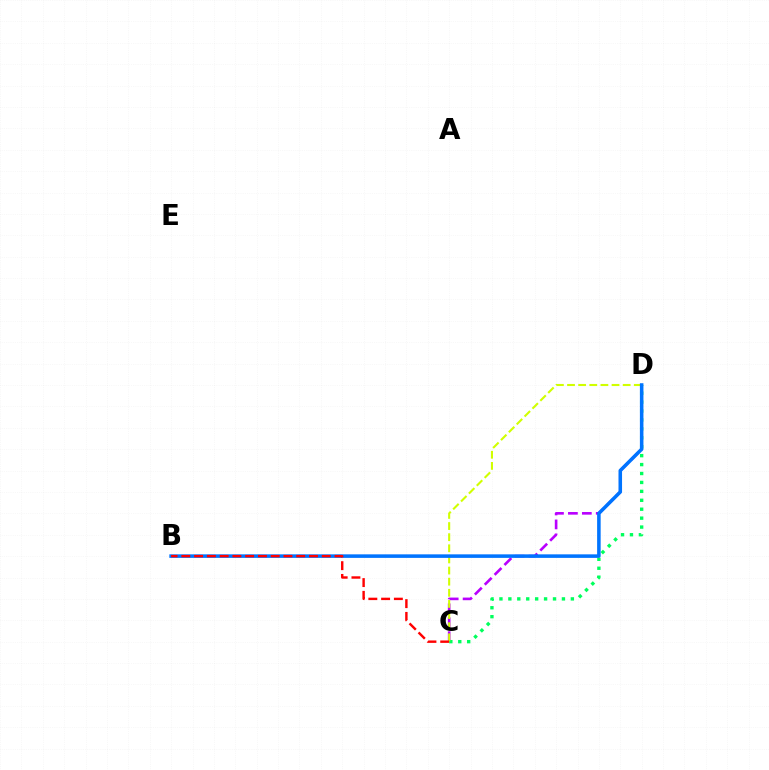{('C', 'D'): [{'color': '#b900ff', 'line_style': 'dashed', 'thickness': 1.89}, {'color': '#00ff5c', 'line_style': 'dotted', 'thickness': 2.43}, {'color': '#d1ff00', 'line_style': 'dashed', 'thickness': 1.51}], ('B', 'D'): [{'color': '#0074ff', 'line_style': 'solid', 'thickness': 2.55}], ('B', 'C'): [{'color': '#ff0000', 'line_style': 'dashed', 'thickness': 1.73}]}